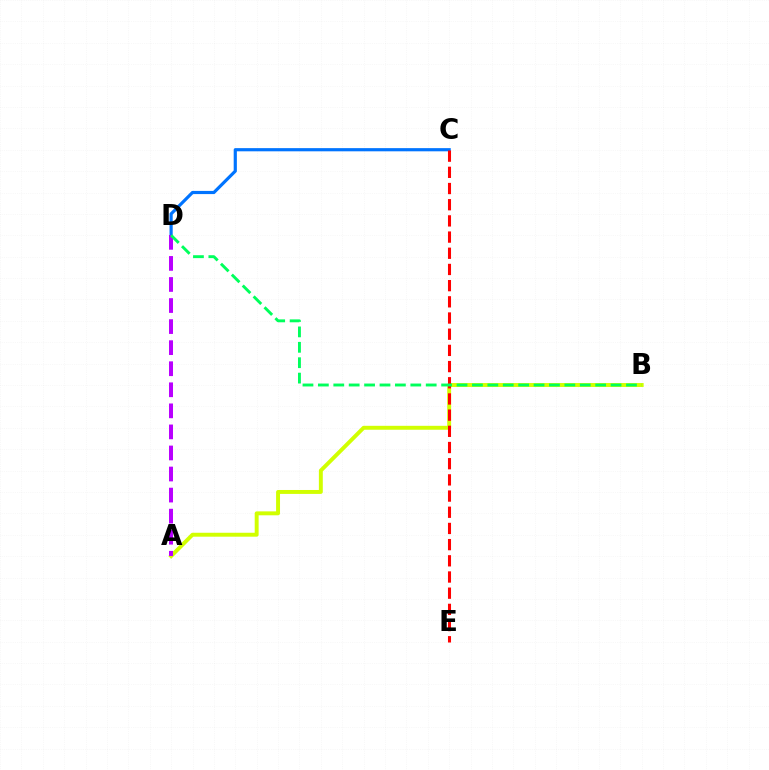{('A', 'B'): [{'color': '#d1ff00', 'line_style': 'solid', 'thickness': 2.83}], ('C', 'D'): [{'color': '#0074ff', 'line_style': 'solid', 'thickness': 2.29}], ('A', 'D'): [{'color': '#b900ff', 'line_style': 'dashed', 'thickness': 2.86}], ('C', 'E'): [{'color': '#ff0000', 'line_style': 'dashed', 'thickness': 2.2}], ('B', 'D'): [{'color': '#00ff5c', 'line_style': 'dashed', 'thickness': 2.09}]}